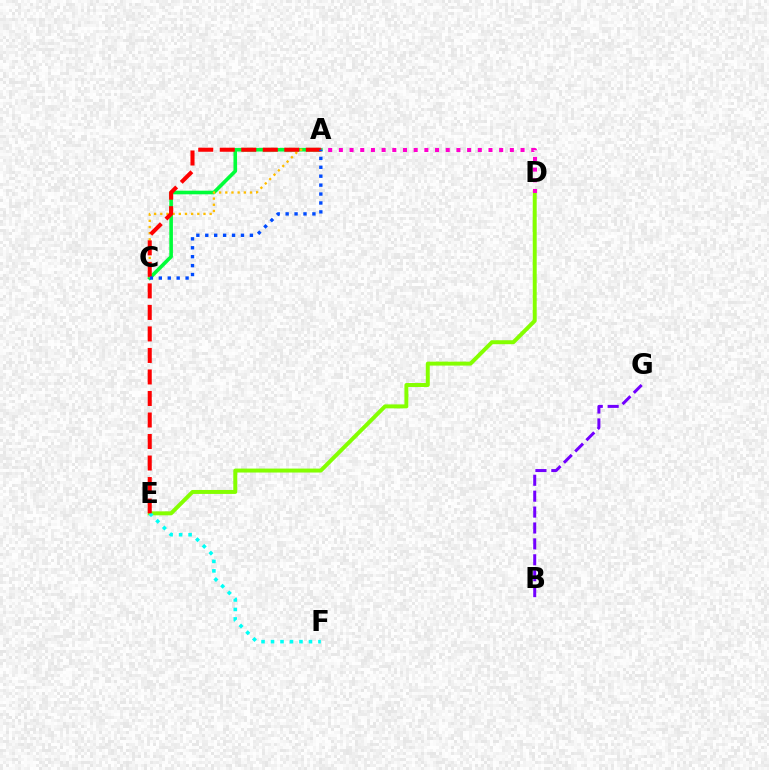{('A', 'C'): [{'color': '#00ff39', 'line_style': 'solid', 'thickness': 2.61}, {'color': '#ffbd00', 'line_style': 'dotted', 'thickness': 1.68}, {'color': '#004bff', 'line_style': 'dotted', 'thickness': 2.42}], ('D', 'E'): [{'color': '#84ff00', 'line_style': 'solid', 'thickness': 2.85}], ('E', 'F'): [{'color': '#00fff6', 'line_style': 'dotted', 'thickness': 2.58}], ('A', 'D'): [{'color': '#ff00cf', 'line_style': 'dotted', 'thickness': 2.9}], ('A', 'E'): [{'color': '#ff0000', 'line_style': 'dashed', 'thickness': 2.92}], ('B', 'G'): [{'color': '#7200ff', 'line_style': 'dashed', 'thickness': 2.16}]}